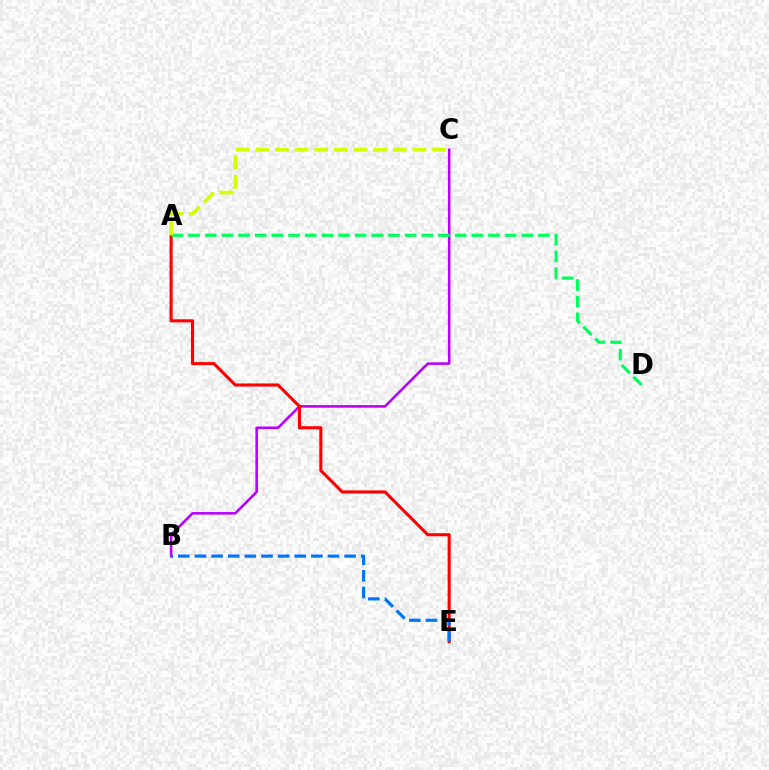{('B', 'C'): [{'color': '#b900ff', 'line_style': 'solid', 'thickness': 1.85}], ('A', 'E'): [{'color': '#ff0000', 'line_style': 'solid', 'thickness': 2.22}], ('B', 'E'): [{'color': '#0074ff', 'line_style': 'dashed', 'thickness': 2.26}], ('A', 'D'): [{'color': '#00ff5c', 'line_style': 'dashed', 'thickness': 2.26}], ('A', 'C'): [{'color': '#d1ff00', 'line_style': 'dashed', 'thickness': 2.67}]}